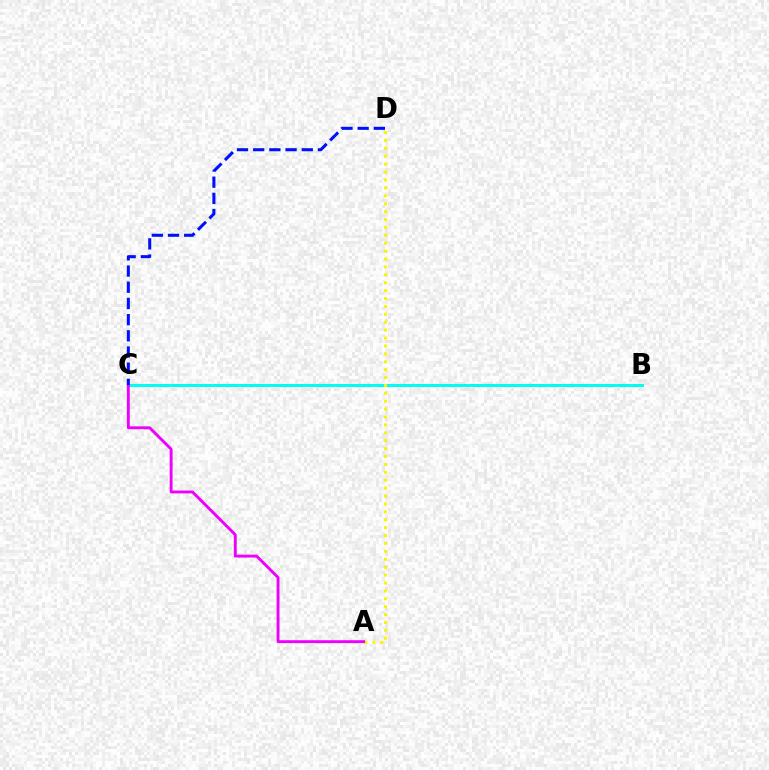{('B', 'C'): [{'color': '#08ff00', 'line_style': 'dashed', 'thickness': 1.89}, {'color': '#ff0000', 'line_style': 'dashed', 'thickness': 1.84}, {'color': '#00fff6', 'line_style': 'solid', 'thickness': 2.12}], ('A', 'D'): [{'color': '#fcf500', 'line_style': 'dotted', 'thickness': 2.15}], ('A', 'C'): [{'color': '#ee00ff', 'line_style': 'solid', 'thickness': 2.08}], ('C', 'D'): [{'color': '#0010ff', 'line_style': 'dashed', 'thickness': 2.2}]}